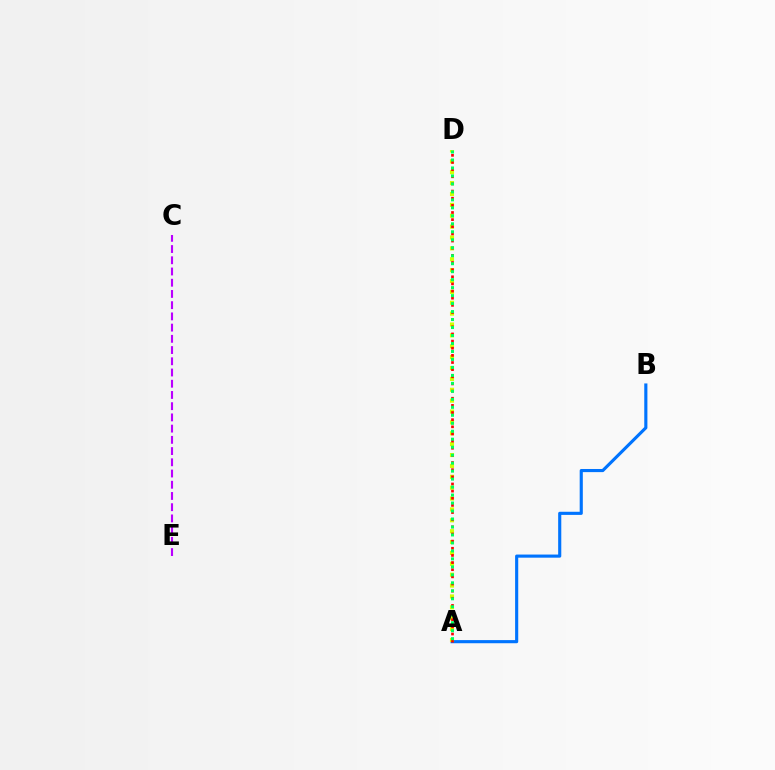{('A', 'B'): [{'color': '#0074ff', 'line_style': 'solid', 'thickness': 2.25}], ('A', 'D'): [{'color': '#d1ff00', 'line_style': 'dotted', 'thickness': 2.96}, {'color': '#ff0000', 'line_style': 'dotted', 'thickness': 1.94}, {'color': '#00ff5c', 'line_style': 'dotted', 'thickness': 2.17}], ('C', 'E'): [{'color': '#b900ff', 'line_style': 'dashed', 'thickness': 1.52}]}